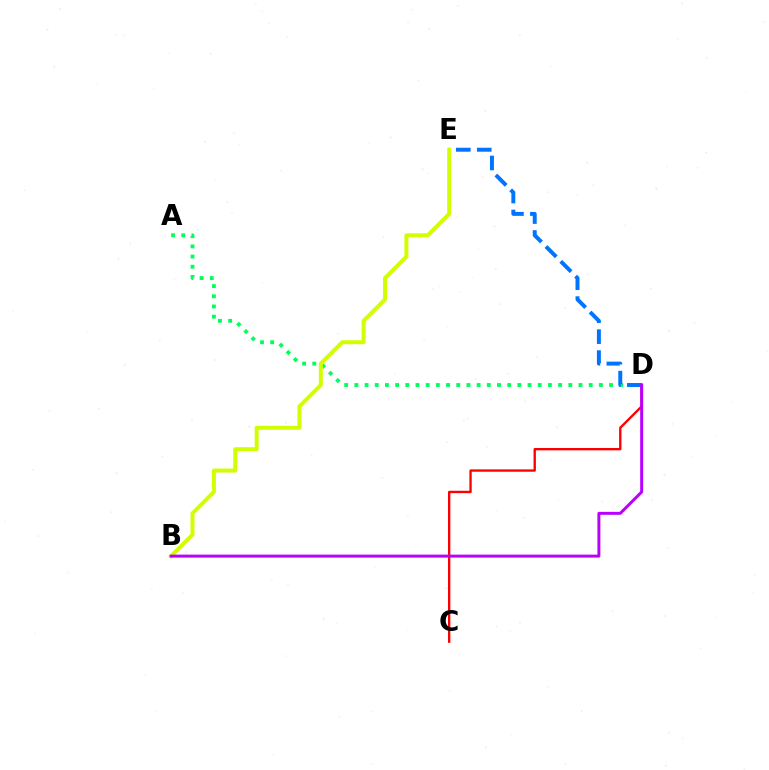{('C', 'D'): [{'color': '#ff0000', 'line_style': 'solid', 'thickness': 1.7}], ('A', 'D'): [{'color': '#00ff5c', 'line_style': 'dotted', 'thickness': 2.77}], ('D', 'E'): [{'color': '#0074ff', 'line_style': 'dashed', 'thickness': 2.85}], ('B', 'E'): [{'color': '#d1ff00', 'line_style': 'solid', 'thickness': 2.87}], ('B', 'D'): [{'color': '#b900ff', 'line_style': 'solid', 'thickness': 2.14}]}